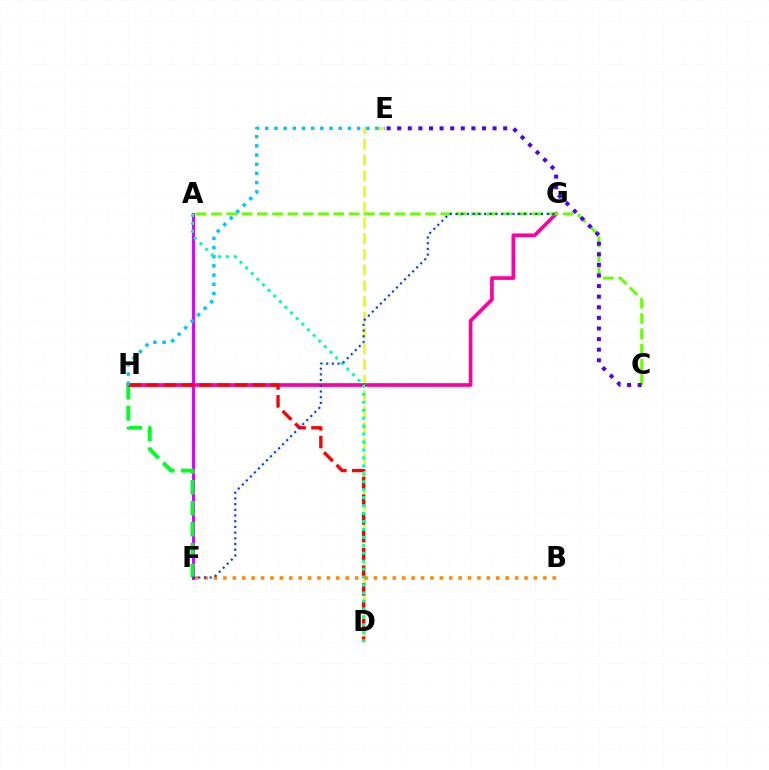{('D', 'E'): [{'color': '#eeff00', 'line_style': 'dashed', 'thickness': 2.14}], ('A', 'F'): [{'color': '#d600ff', 'line_style': 'solid', 'thickness': 2.08}], ('G', 'H'): [{'color': '#ff00a0', 'line_style': 'solid', 'thickness': 2.65}], ('A', 'C'): [{'color': '#66ff00', 'line_style': 'dashed', 'thickness': 2.08}], ('F', 'H'): [{'color': '#00ff27', 'line_style': 'dashed', 'thickness': 2.84}], ('D', 'H'): [{'color': '#ff0000', 'line_style': 'dashed', 'thickness': 2.41}], ('C', 'E'): [{'color': '#4f00ff', 'line_style': 'dotted', 'thickness': 2.88}], ('E', 'H'): [{'color': '#00c7ff', 'line_style': 'dotted', 'thickness': 2.5}], ('A', 'D'): [{'color': '#00ffaf', 'line_style': 'dotted', 'thickness': 2.16}], ('B', 'F'): [{'color': '#ff8800', 'line_style': 'dotted', 'thickness': 2.56}], ('F', 'G'): [{'color': '#003fff', 'line_style': 'dotted', 'thickness': 1.55}]}